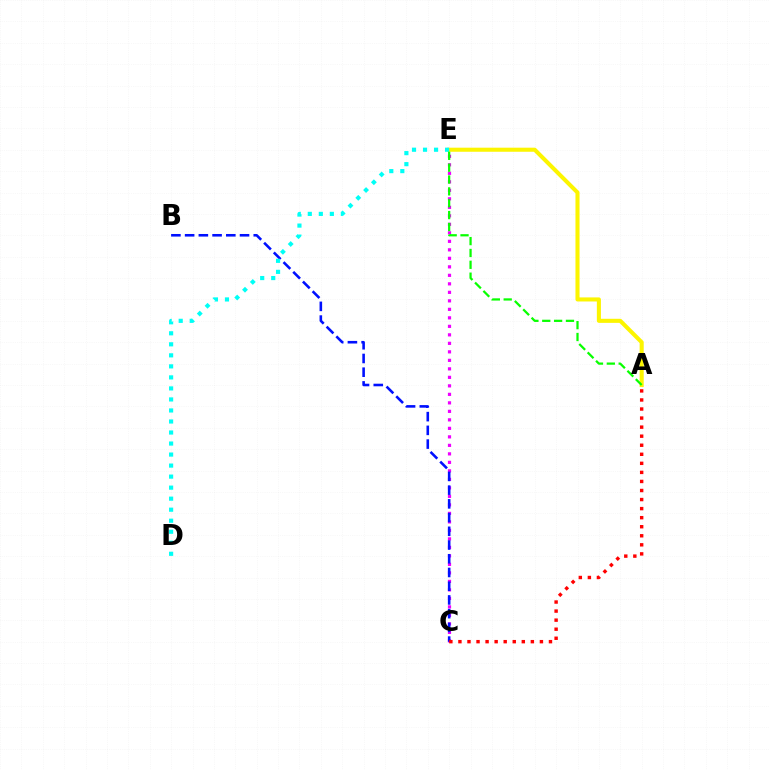{('C', 'E'): [{'color': '#ee00ff', 'line_style': 'dotted', 'thickness': 2.31}], ('B', 'C'): [{'color': '#0010ff', 'line_style': 'dashed', 'thickness': 1.86}], ('A', 'E'): [{'color': '#fcf500', 'line_style': 'solid', 'thickness': 2.93}, {'color': '#08ff00', 'line_style': 'dashed', 'thickness': 1.61}], ('D', 'E'): [{'color': '#00fff6', 'line_style': 'dotted', 'thickness': 3.0}], ('A', 'C'): [{'color': '#ff0000', 'line_style': 'dotted', 'thickness': 2.46}]}